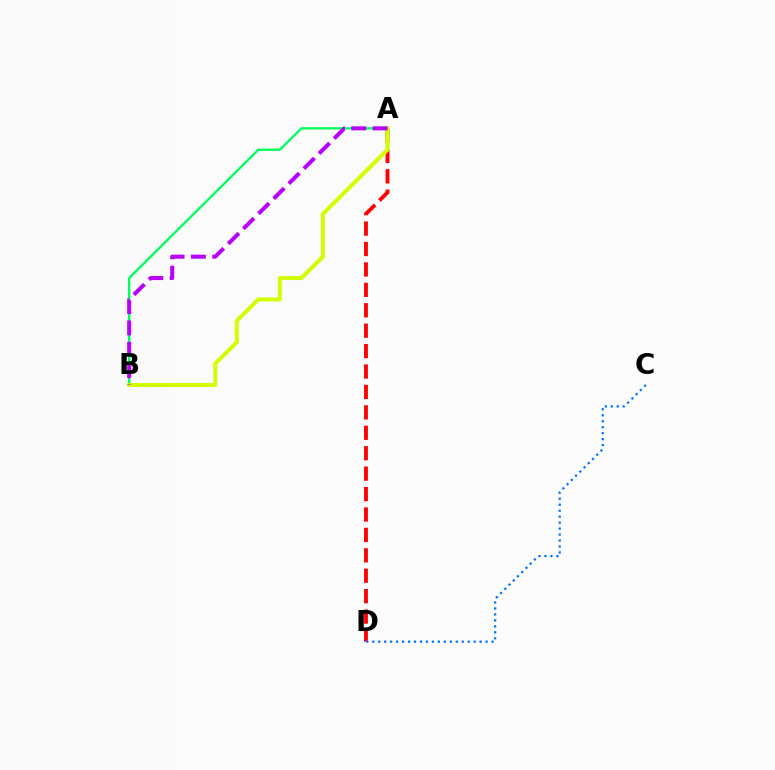{('A', 'D'): [{'color': '#ff0000', 'line_style': 'dashed', 'thickness': 2.77}], ('C', 'D'): [{'color': '#0074ff', 'line_style': 'dotted', 'thickness': 1.62}], ('A', 'B'): [{'color': '#00ff5c', 'line_style': 'solid', 'thickness': 1.68}, {'color': '#d1ff00', 'line_style': 'solid', 'thickness': 2.88}, {'color': '#b900ff', 'line_style': 'dashed', 'thickness': 2.9}]}